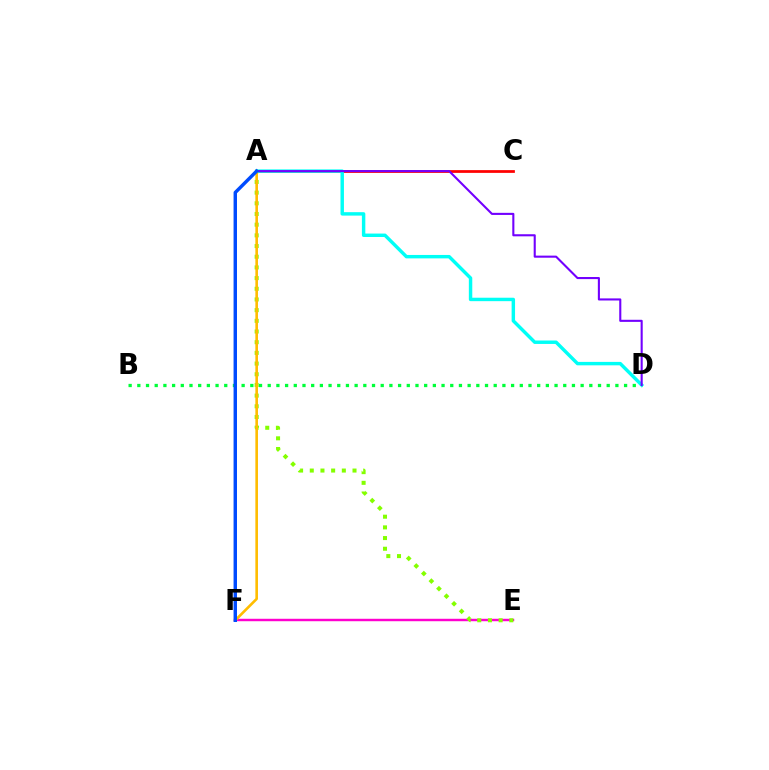{('E', 'F'): [{'color': '#ff00cf', 'line_style': 'solid', 'thickness': 1.76}], ('B', 'D'): [{'color': '#00ff39', 'line_style': 'dotted', 'thickness': 2.36}], ('A', 'C'): [{'color': '#ff0000', 'line_style': 'solid', 'thickness': 1.98}], ('A', 'E'): [{'color': '#84ff00', 'line_style': 'dotted', 'thickness': 2.9}], ('A', 'D'): [{'color': '#00fff6', 'line_style': 'solid', 'thickness': 2.47}, {'color': '#7200ff', 'line_style': 'solid', 'thickness': 1.51}], ('A', 'F'): [{'color': '#ffbd00', 'line_style': 'solid', 'thickness': 1.89}, {'color': '#004bff', 'line_style': 'solid', 'thickness': 2.47}]}